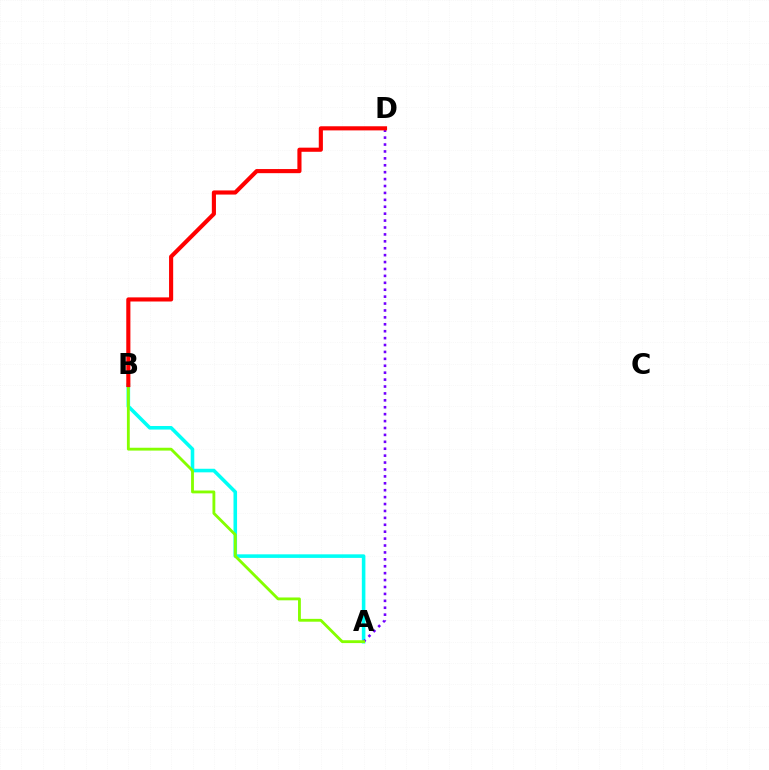{('A', 'B'): [{'color': '#00fff6', 'line_style': 'solid', 'thickness': 2.57}, {'color': '#84ff00', 'line_style': 'solid', 'thickness': 2.04}], ('A', 'D'): [{'color': '#7200ff', 'line_style': 'dotted', 'thickness': 1.88}], ('B', 'D'): [{'color': '#ff0000', 'line_style': 'solid', 'thickness': 2.97}]}